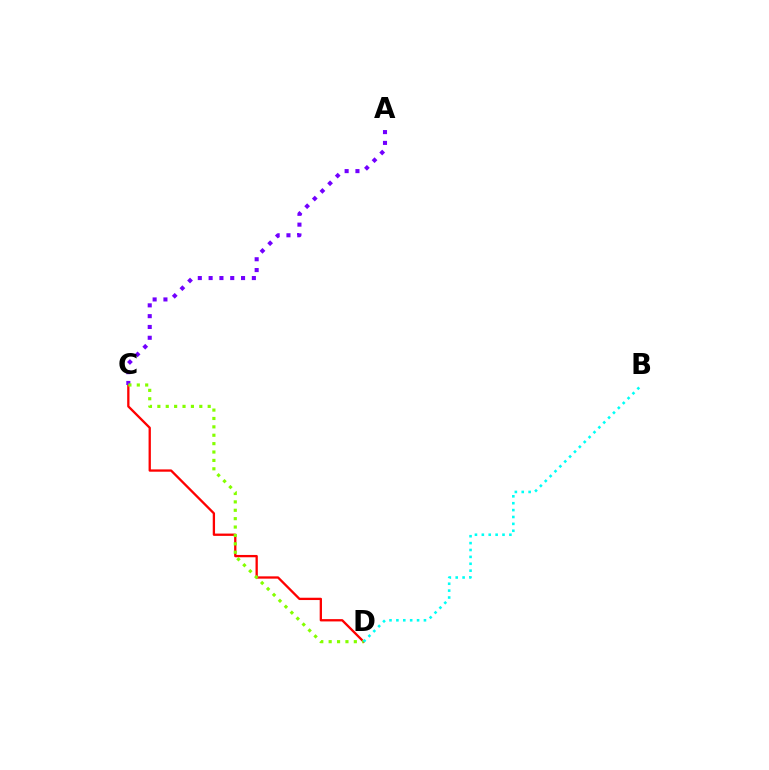{('C', 'D'): [{'color': '#ff0000', 'line_style': 'solid', 'thickness': 1.66}, {'color': '#84ff00', 'line_style': 'dotted', 'thickness': 2.28}], ('A', 'C'): [{'color': '#7200ff', 'line_style': 'dotted', 'thickness': 2.94}], ('B', 'D'): [{'color': '#00fff6', 'line_style': 'dotted', 'thickness': 1.87}]}